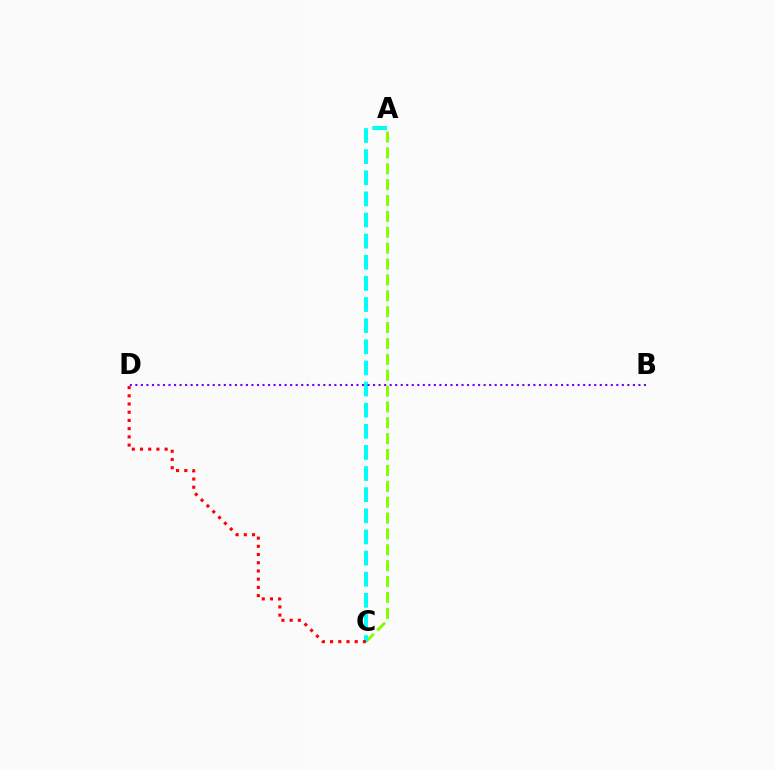{('A', 'C'): [{'color': '#84ff00', 'line_style': 'dashed', 'thickness': 2.16}, {'color': '#00fff6', 'line_style': 'dashed', 'thickness': 2.87}], ('B', 'D'): [{'color': '#7200ff', 'line_style': 'dotted', 'thickness': 1.5}], ('C', 'D'): [{'color': '#ff0000', 'line_style': 'dotted', 'thickness': 2.23}]}